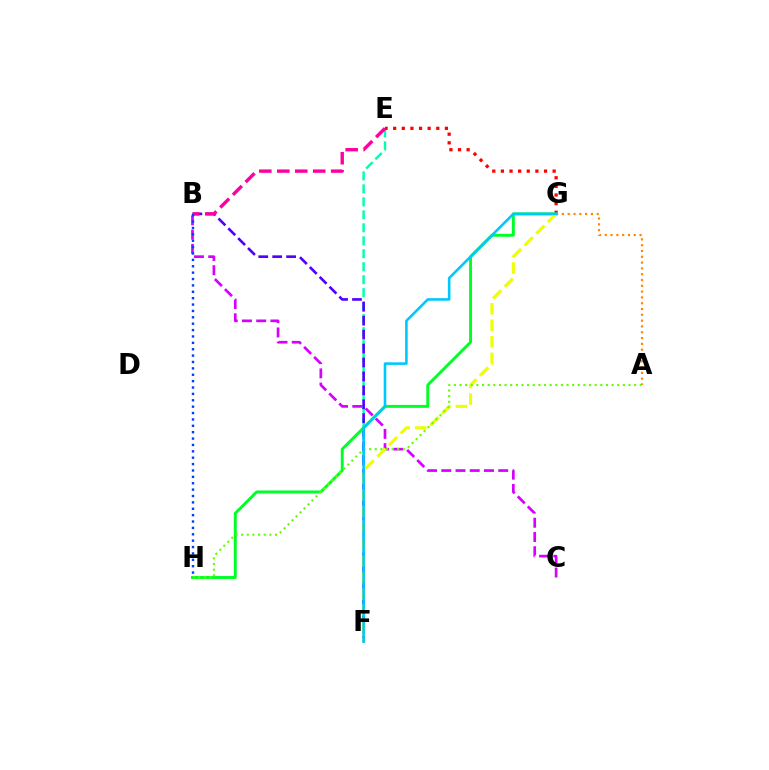{('B', 'C'): [{'color': '#d600ff', 'line_style': 'dashed', 'thickness': 1.93}], ('E', 'F'): [{'color': '#00ffaf', 'line_style': 'dashed', 'thickness': 1.76}], ('E', 'G'): [{'color': '#ff0000', 'line_style': 'dotted', 'thickness': 2.34}], ('B', 'F'): [{'color': '#4f00ff', 'line_style': 'dashed', 'thickness': 1.89}], ('G', 'H'): [{'color': '#00ff27', 'line_style': 'solid', 'thickness': 2.12}], ('A', 'G'): [{'color': '#ff8800', 'line_style': 'dotted', 'thickness': 1.58}], ('B', 'E'): [{'color': '#ff00a0', 'line_style': 'dashed', 'thickness': 2.44}], ('F', 'G'): [{'color': '#eeff00', 'line_style': 'dashed', 'thickness': 2.24}, {'color': '#00c7ff', 'line_style': 'solid', 'thickness': 1.87}], ('A', 'H'): [{'color': '#66ff00', 'line_style': 'dotted', 'thickness': 1.53}], ('B', 'H'): [{'color': '#003fff', 'line_style': 'dotted', 'thickness': 1.73}]}